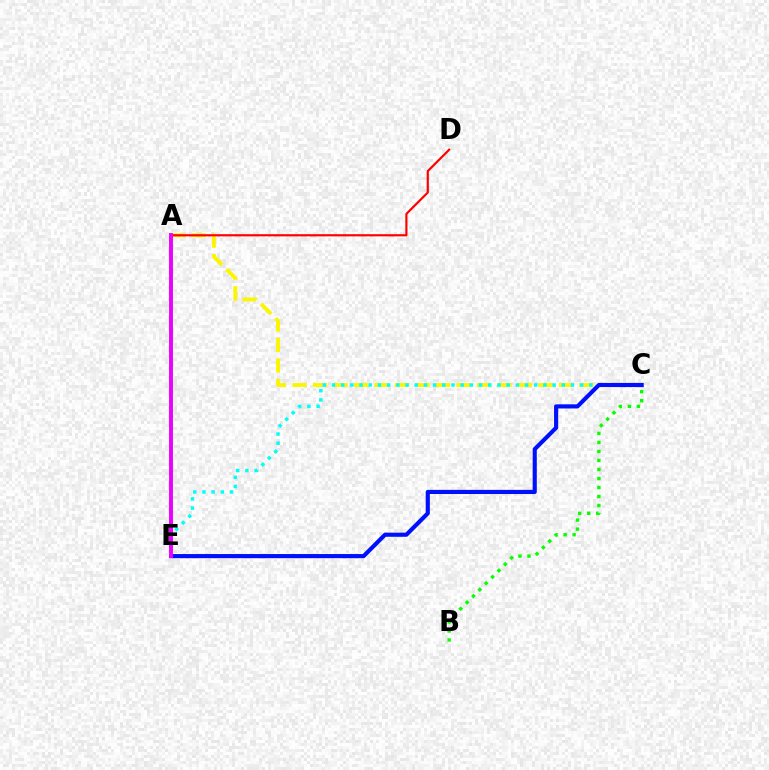{('A', 'C'): [{'color': '#fcf500', 'line_style': 'dashed', 'thickness': 2.78}], ('A', 'D'): [{'color': '#ff0000', 'line_style': 'solid', 'thickness': 1.56}], ('B', 'C'): [{'color': '#08ff00', 'line_style': 'dotted', 'thickness': 2.45}], ('C', 'E'): [{'color': '#00fff6', 'line_style': 'dotted', 'thickness': 2.5}, {'color': '#0010ff', 'line_style': 'solid', 'thickness': 2.98}], ('A', 'E'): [{'color': '#ee00ff', 'line_style': 'solid', 'thickness': 2.82}]}